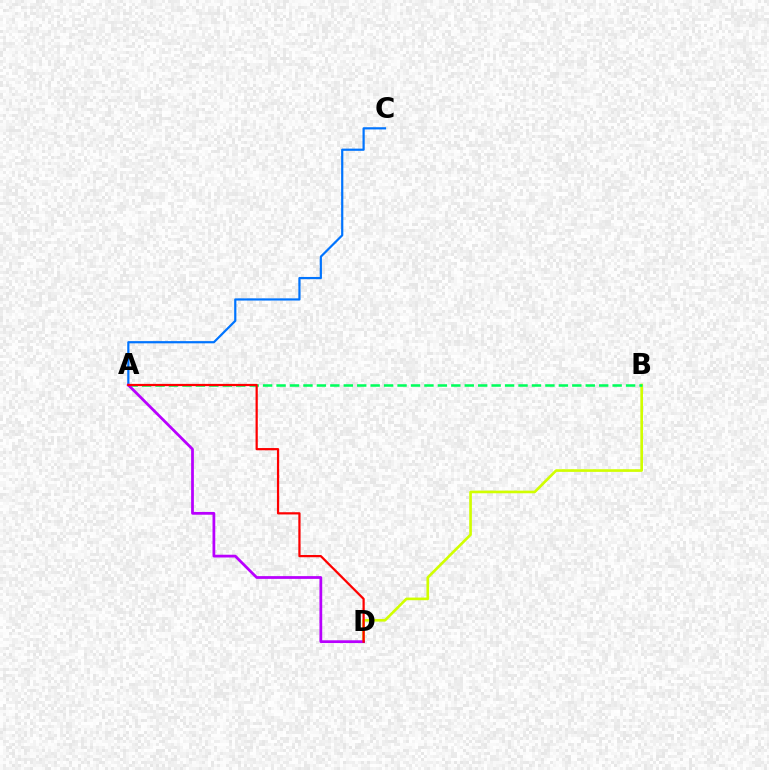{('A', 'C'): [{'color': '#0074ff', 'line_style': 'solid', 'thickness': 1.59}], ('B', 'D'): [{'color': '#d1ff00', 'line_style': 'solid', 'thickness': 1.91}], ('A', 'B'): [{'color': '#00ff5c', 'line_style': 'dashed', 'thickness': 1.83}], ('A', 'D'): [{'color': '#b900ff', 'line_style': 'solid', 'thickness': 1.99}, {'color': '#ff0000', 'line_style': 'solid', 'thickness': 1.6}]}